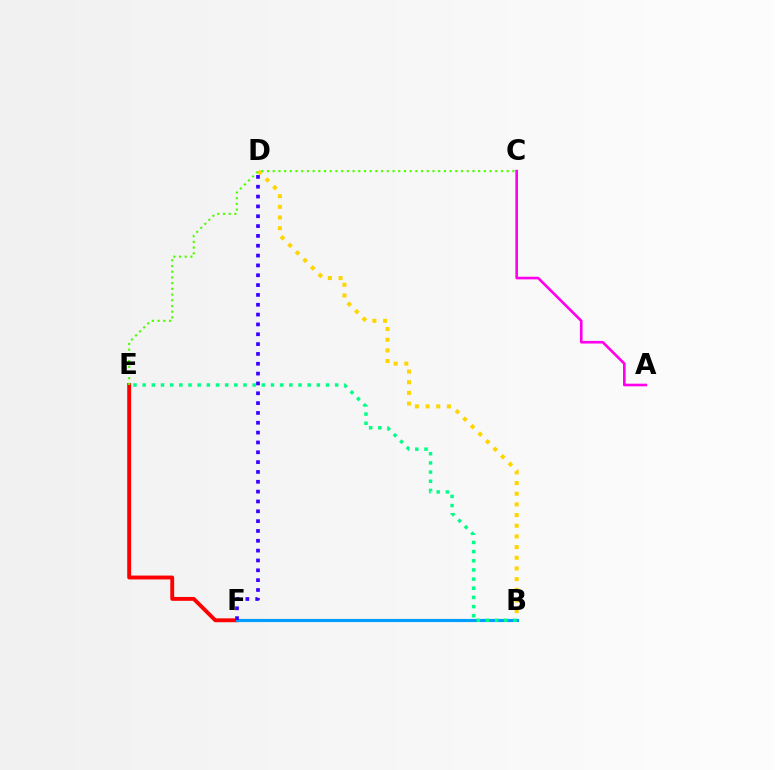{('B', 'D'): [{'color': '#ffd500', 'line_style': 'dotted', 'thickness': 2.9}], ('E', 'F'): [{'color': '#ff0000', 'line_style': 'solid', 'thickness': 2.79}], ('B', 'F'): [{'color': '#009eff', 'line_style': 'solid', 'thickness': 2.27}], ('C', 'E'): [{'color': '#4fff00', 'line_style': 'dotted', 'thickness': 1.55}], ('B', 'E'): [{'color': '#00ff86', 'line_style': 'dotted', 'thickness': 2.49}], ('D', 'F'): [{'color': '#3700ff', 'line_style': 'dotted', 'thickness': 2.67}], ('A', 'C'): [{'color': '#ff00ed', 'line_style': 'solid', 'thickness': 1.89}]}